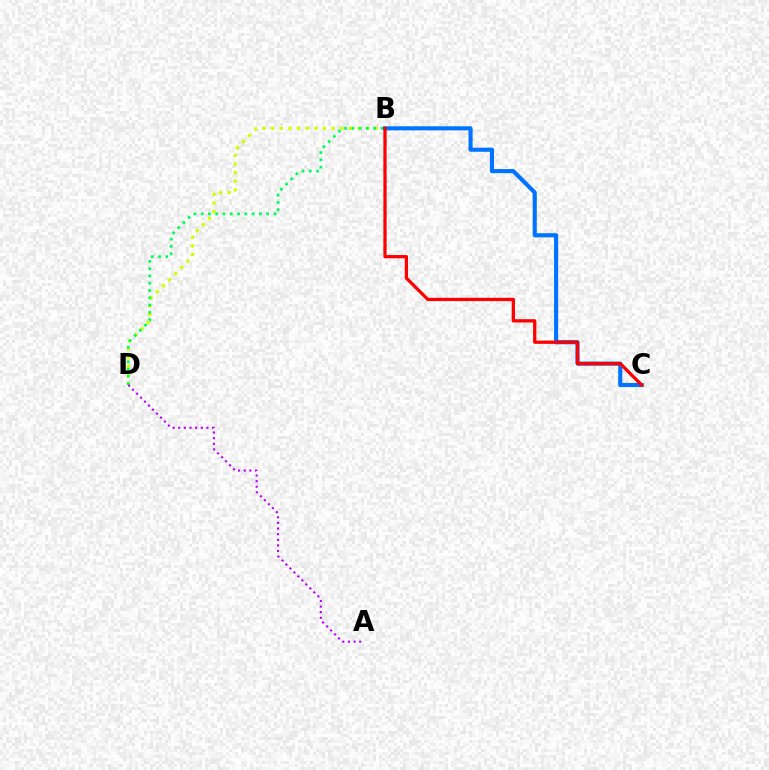{('B', 'D'): [{'color': '#d1ff00', 'line_style': 'dotted', 'thickness': 2.35}, {'color': '#00ff5c', 'line_style': 'dotted', 'thickness': 1.98}], ('B', 'C'): [{'color': '#0074ff', 'line_style': 'solid', 'thickness': 2.96}, {'color': '#ff0000', 'line_style': 'solid', 'thickness': 2.35}], ('A', 'D'): [{'color': '#b900ff', 'line_style': 'dotted', 'thickness': 1.53}]}